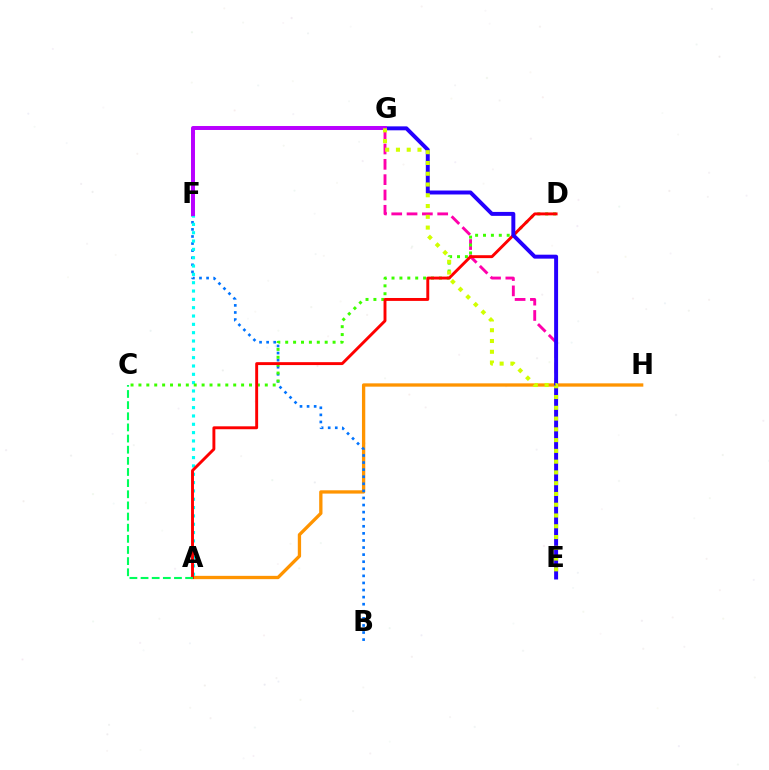{('A', 'H'): [{'color': '#ff9400', 'line_style': 'solid', 'thickness': 2.38}], ('B', 'F'): [{'color': '#0074ff', 'line_style': 'dotted', 'thickness': 1.92}], ('A', 'F'): [{'color': '#00fff6', 'line_style': 'dotted', 'thickness': 2.26}], ('E', 'G'): [{'color': '#ff00ac', 'line_style': 'dashed', 'thickness': 2.08}, {'color': '#2500ff', 'line_style': 'solid', 'thickness': 2.84}, {'color': '#d1ff00', 'line_style': 'dotted', 'thickness': 2.93}], ('C', 'D'): [{'color': '#3dff00', 'line_style': 'dotted', 'thickness': 2.15}], ('A', 'D'): [{'color': '#ff0000', 'line_style': 'solid', 'thickness': 2.1}], ('A', 'C'): [{'color': '#00ff5c', 'line_style': 'dashed', 'thickness': 1.51}], ('F', 'G'): [{'color': '#b900ff', 'line_style': 'solid', 'thickness': 2.86}]}